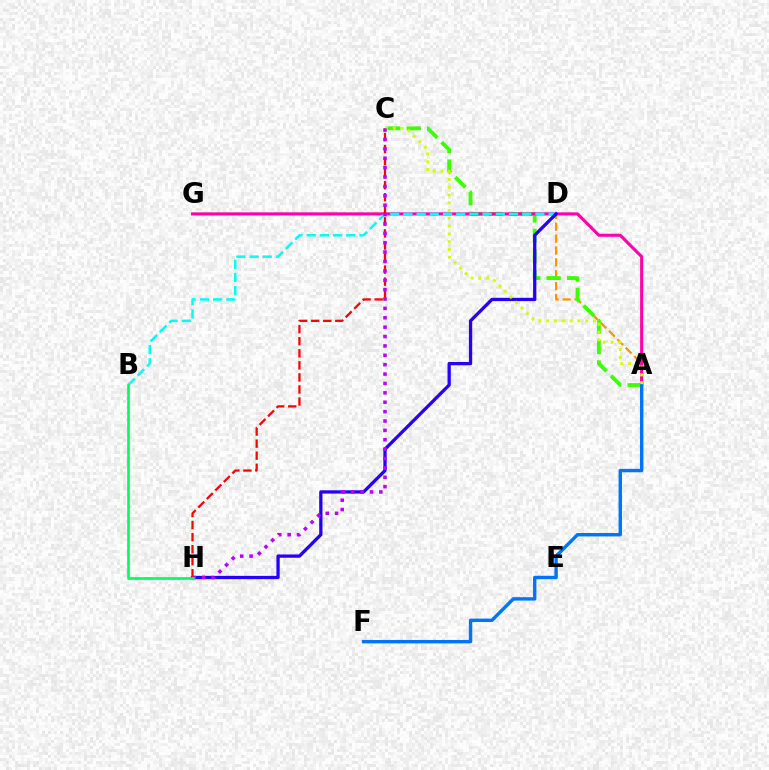{('A', 'D'): [{'color': '#ff9400', 'line_style': 'dashed', 'thickness': 1.61}], ('A', 'C'): [{'color': '#3dff00', 'line_style': 'dashed', 'thickness': 2.76}, {'color': '#d1ff00', 'line_style': 'dotted', 'thickness': 2.12}], ('A', 'G'): [{'color': '#ff00ac', 'line_style': 'solid', 'thickness': 2.23}], ('B', 'D'): [{'color': '#00fff6', 'line_style': 'dashed', 'thickness': 1.79}], ('D', 'H'): [{'color': '#2500ff', 'line_style': 'solid', 'thickness': 2.37}], ('A', 'F'): [{'color': '#0074ff', 'line_style': 'solid', 'thickness': 2.44}], ('C', 'H'): [{'color': '#ff0000', 'line_style': 'dashed', 'thickness': 1.64}, {'color': '#b900ff', 'line_style': 'dotted', 'thickness': 2.55}], ('B', 'H'): [{'color': '#00ff5c', 'line_style': 'solid', 'thickness': 1.92}]}